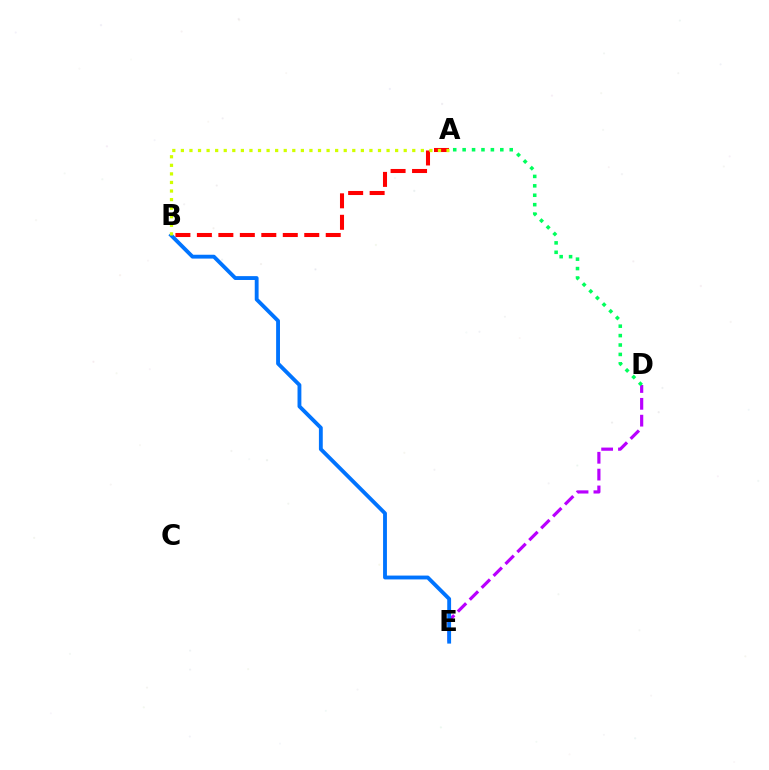{('A', 'B'): [{'color': '#ff0000', 'line_style': 'dashed', 'thickness': 2.92}, {'color': '#d1ff00', 'line_style': 'dotted', 'thickness': 2.33}], ('D', 'E'): [{'color': '#b900ff', 'line_style': 'dashed', 'thickness': 2.29}], ('A', 'D'): [{'color': '#00ff5c', 'line_style': 'dotted', 'thickness': 2.56}], ('B', 'E'): [{'color': '#0074ff', 'line_style': 'solid', 'thickness': 2.77}]}